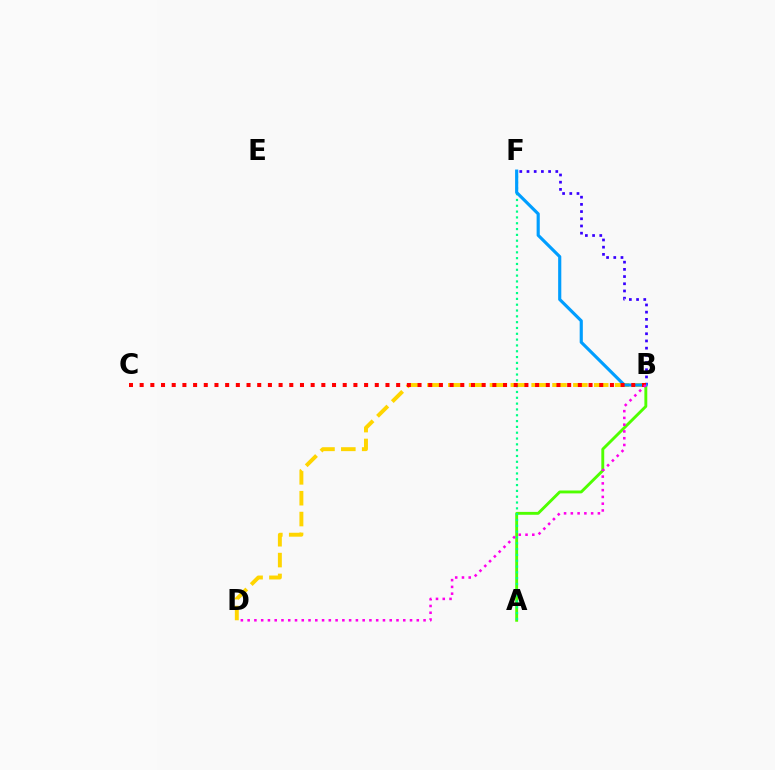{('A', 'B'): [{'color': '#4fff00', 'line_style': 'solid', 'thickness': 2.08}], ('B', 'D'): [{'color': '#ffd500', 'line_style': 'dashed', 'thickness': 2.83}, {'color': '#ff00ed', 'line_style': 'dotted', 'thickness': 1.84}], ('A', 'F'): [{'color': '#00ff86', 'line_style': 'dotted', 'thickness': 1.58}], ('B', 'F'): [{'color': '#3700ff', 'line_style': 'dotted', 'thickness': 1.96}, {'color': '#009eff', 'line_style': 'solid', 'thickness': 2.27}], ('B', 'C'): [{'color': '#ff0000', 'line_style': 'dotted', 'thickness': 2.9}]}